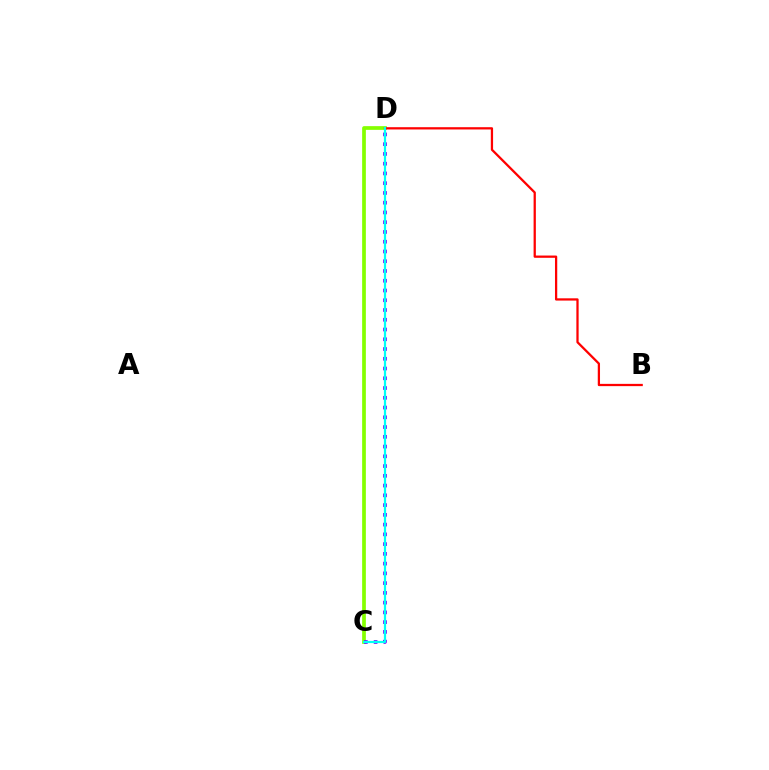{('C', 'D'): [{'color': '#84ff00', 'line_style': 'solid', 'thickness': 2.68}, {'color': '#7200ff', 'line_style': 'dotted', 'thickness': 2.65}, {'color': '#00fff6', 'line_style': 'solid', 'thickness': 1.59}], ('B', 'D'): [{'color': '#ff0000', 'line_style': 'solid', 'thickness': 1.63}]}